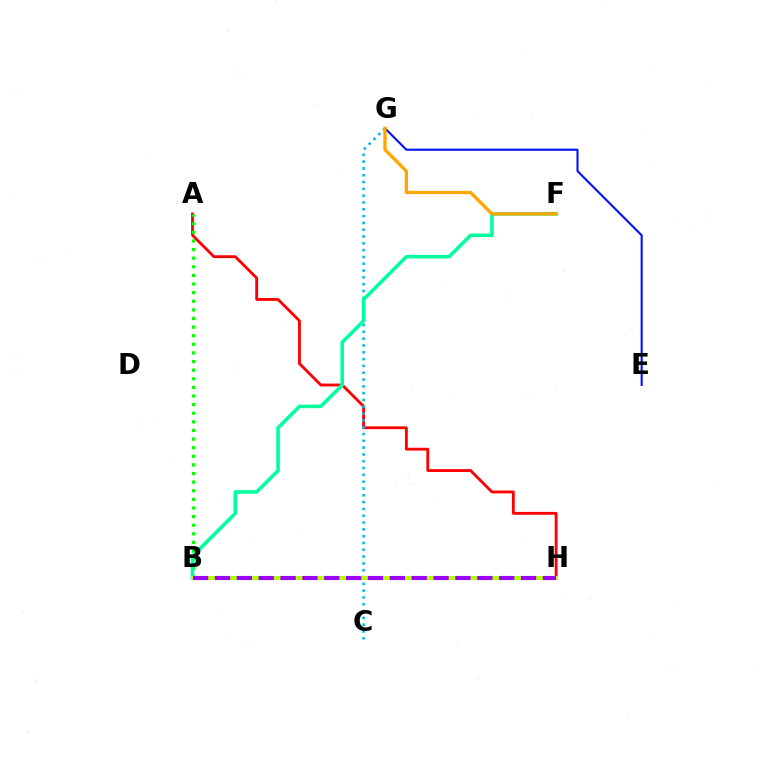{('A', 'H'): [{'color': '#ff0000', 'line_style': 'solid', 'thickness': 2.04}], ('E', 'G'): [{'color': '#0010ff', 'line_style': 'solid', 'thickness': 1.5}], ('C', 'G'): [{'color': '#00b5ff', 'line_style': 'dotted', 'thickness': 1.85}], ('A', 'B'): [{'color': '#08ff00', 'line_style': 'dotted', 'thickness': 2.34}], ('B', 'H'): [{'color': '#ff00bd', 'line_style': 'dashed', 'thickness': 1.79}, {'color': '#b3ff00', 'line_style': 'solid', 'thickness': 2.9}, {'color': '#9b00ff', 'line_style': 'dashed', 'thickness': 2.97}], ('B', 'F'): [{'color': '#00ff9d', 'line_style': 'solid', 'thickness': 2.57}], ('F', 'G'): [{'color': '#ffa500', 'line_style': 'solid', 'thickness': 2.37}]}